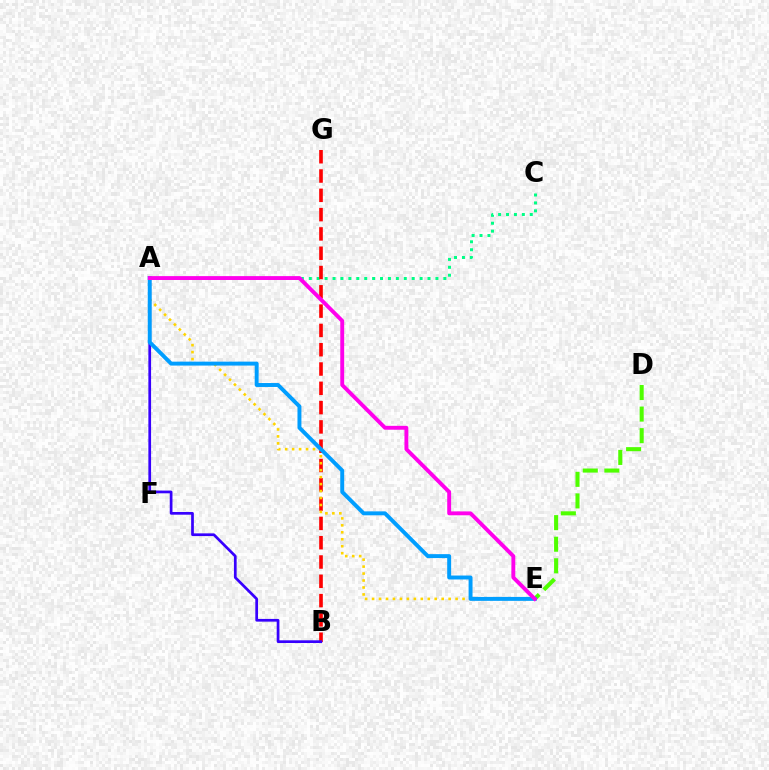{('D', 'E'): [{'color': '#4fff00', 'line_style': 'dashed', 'thickness': 2.93}], ('A', 'C'): [{'color': '#00ff86', 'line_style': 'dotted', 'thickness': 2.15}], ('B', 'G'): [{'color': '#ff0000', 'line_style': 'dashed', 'thickness': 2.62}], ('A', 'E'): [{'color': '#ffd500', 'line_style': 'dotted', 'thickness': 1.89}, {'color': '#009eff', 'line_style': 'solid', 'thickness': 2.83}, {'color': '#ff00ed', 'line_style': 'solid', 'thickness': 2.8}], ('A', 'B'): [{'color': '#3700ff', 'line_style': 'solid', 'thickness': 1.95}]}